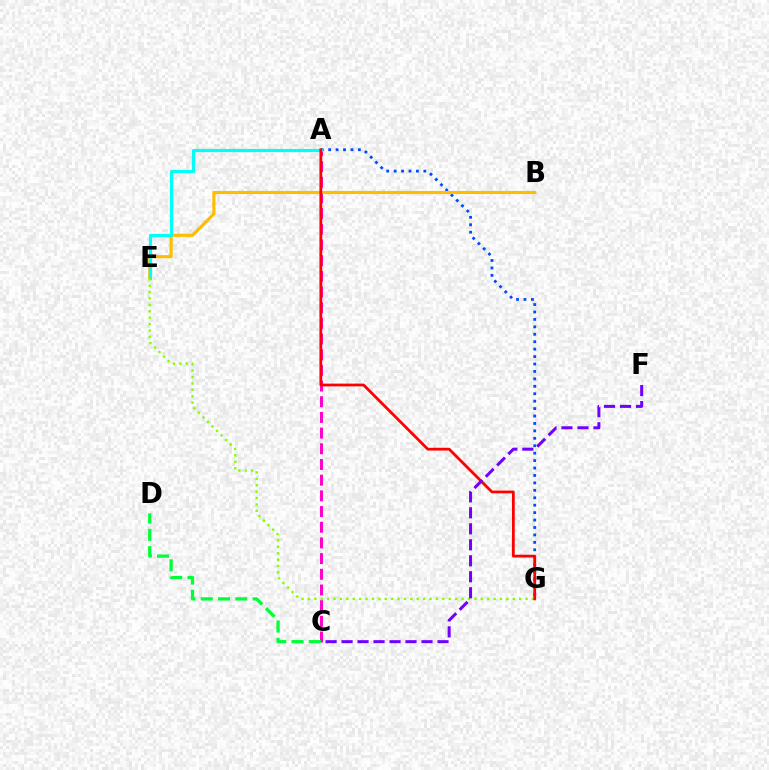{('A', 'C'): [{'color': '#ff00cf', 'line_style': 'dashed', 'thickness': 2.13}], ('C', 'D'): [{'color': '#00ff39', 'line_style': 'dashed', 'thickness': 2.35}], ('A', 'G'): [{'color': '#004bff', 'line_style': 'dotted', 'thickness': 2.02}, {'color': '#ff0000', 'line_style': 'solid', 'thickness': 2.0}], ('B', 'E'): [{'color': '#ffbd00', 'line_style': 'solid', 'thickness': 2.25}], ('A', 'E'): [{'color': '#00fff6', 'line_style': 'solid', 'thickness': 2.31}], ('E', 'G'): [{'color': '#84ff00', 'line_style': 'dotted', 'thickness': 1.74}], ('C', 'F'): [{'color': '#7200ff', 'line_style': 'dashed', 'thickness': 2.17}]}